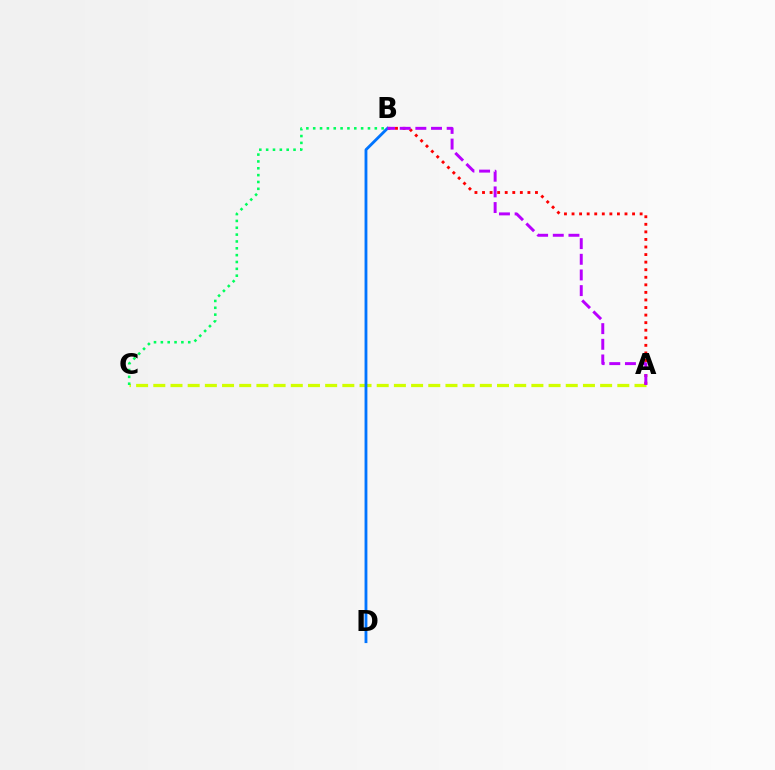{('A', 'C'): [{'color': '#d1ff00', 'line_style': 'dashed', 'thickness': 2.33}], ('A', 'B'): [{'color': '#ff0000', 'line_style': 'dotted', 'thickness': 2.06}, {'color': '#b900ff', 'line_style': 'dashed', 'thickness': 2.13}], ('B', 'D'): [{'color': '#0074ff', 'line_style': 'solid', 'thickness': 2.04}], ('B', 'C'): [{'color': '#00ff5c', 'line_style': 'dotted', 'thickness': 1.86}]}